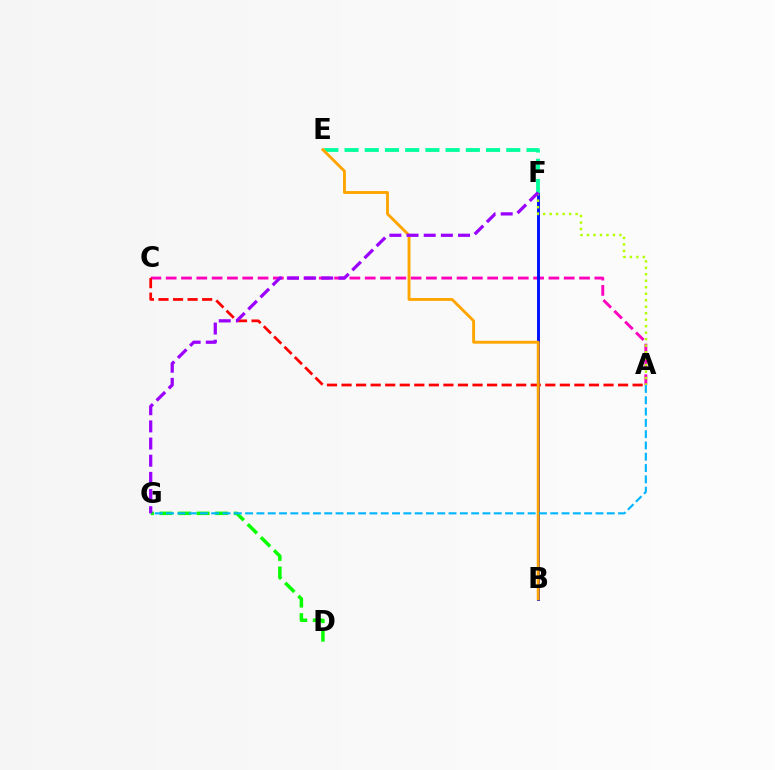{('A', 'C'): [{'color': '#ff00bd', 'line_style': 'dashed', 'thickness': 2.08}, {'color': '#ff0000', 'line_style': 'dashed', 'thickness': 1.98}], ('B', 'F'): [{'color': '#0010ff', 'line_style': 'solid', 'thickness': 2.1}], ('A', 'F'): [{'color': '#b3ff00', 'line_style': 'dotted', 'thickness': 1.76}], ('D', 'G'): [{'color': '#08ff00', 'line_style': 'dashed', 'thickness': 2.52}], ('E', 'F'): [{'color': '#00ff9d', 'line_style': 'dashed', 'thickness': 2.75}], ('B', 'E'): [{'color': '#ffa500', 'line_style': 'solid', 'thickness': 2.08}], ('A', 'G'): [{'color': '#00b5ff', 'line_style': 'dashed', 'thickness': 1.54}], ('F', 'G'): [{'color': '#9b00ff', 'line_style': 'dashed', 'thickness': 2.33}]}